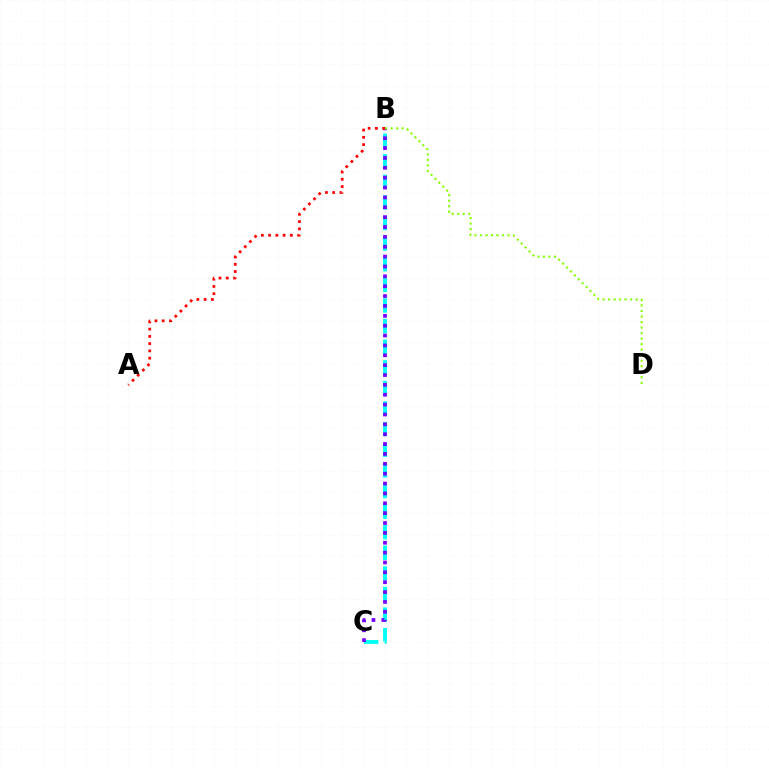{('B', 'C'): [{'color': '#00fff6', 'line_style': 'dashed', 'thickness': 2.8}, {'color': '#7200ff', 'line_style': 'dotted', 'thickness': 2.68}], ('B', 'D'): [{'color': '#84ff00', 'line_style': 'dotted', 'thickness': 1.5}], ('A', 'B'): [{'color': '#ff0000', 'line_style': 'dotted', 'thickness': 1.97}]}